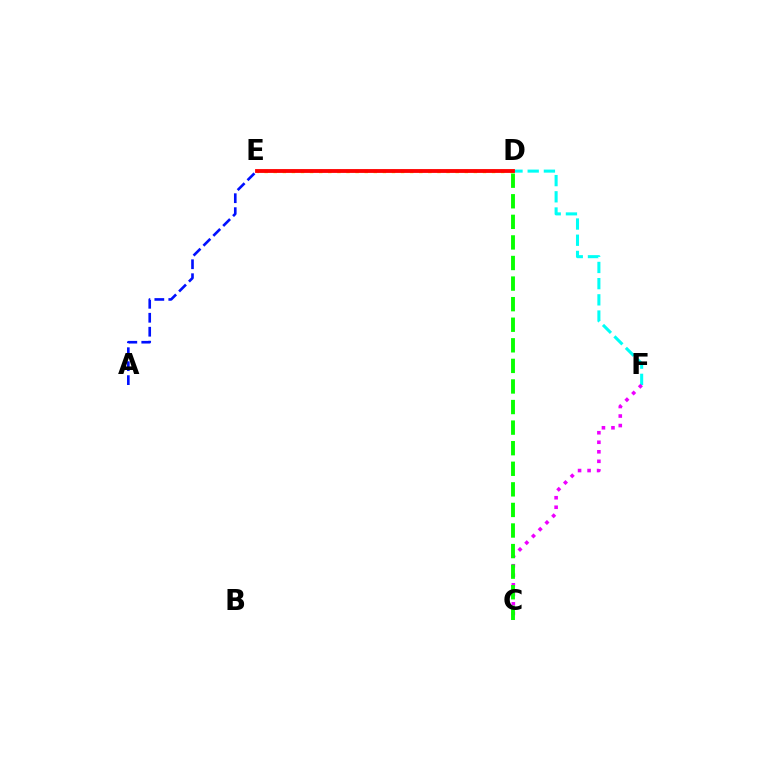{('A', 'E'): [{'color': '#0010ff', 'line_style': 'dashed', 'thickness': 1.9}], ('D', 'E'): [{'color': '#fcf500', 'line_style': 'dotted', 'thickness': 2.47}, {'color': '#ff0000', 'line_style': 'solid', 'thickness': 2.75}], ('D', 'F'): [{'color': '#00fff6', 'line_style': 'dashed', 'thickness': 2.2}], ('C', 'F'): [{'color': '#ee00ff', 'line_style': 'dotted', 'thickness': 2.59}], ('C', 'D'): [{'color': '#08ff00', 'line_style': 'dashed', 'thickness': 2.8}]}